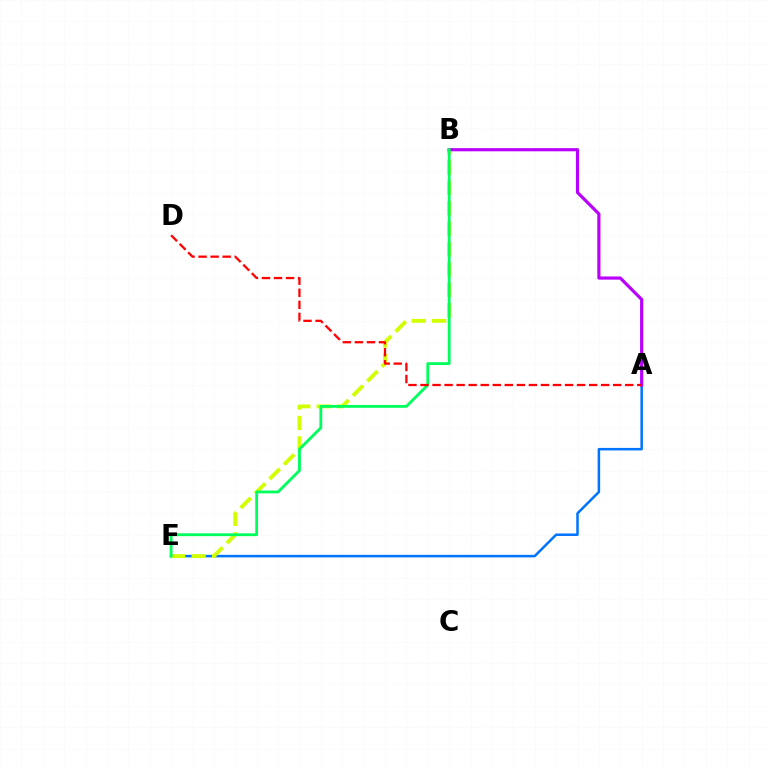{('A', 'E'): [{'color': '#0074ff', 'line_style': 'solid', 'thickness': 1.81}], ('B', 'E'): [{'color': '#d1ff00', 'line_style': 'dashed', 'thickness': 2.77}, {'color': '#00ff5c', 'line_style': 'solid', 'thickness': 2.04}], ('A', 'B'): [{'color': '#b900ff', 'line_style': 'solid', 'thickness': 2.28}], ('A', 'D'): [{'color': '#ff0000', 'line_style': 'dashed', 'thickness': 1.64}]}